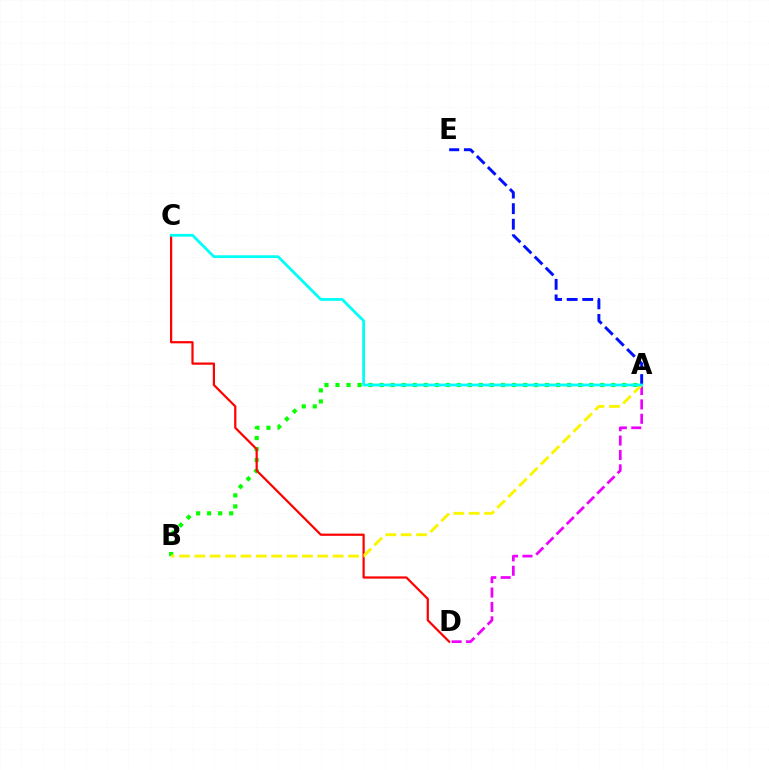{('A', 'B'): [{'color': '#08ff00', 'line_style': 'dotted', 'thickness': 3.0}, {'color': '#fcf500', 'line_style': 'dashed', 'thickness': 2.09}], ('A', 'D'): [{'color': '#ee00ff', 'line_style': 'dashed', 'thickness': 1.95}], ('A', 'E'): [{'color': '#0010ff', 'line_style': 'dashed', 'thickness': 2.12}], ('C', 'D'): [{'color': '#ff0000', 'line_style': 'solid', 'thickness': 1.59}], ('A', 'C'): [{'color': '#00fff6', 'line_style': 'solid', 'thickness': 1.99}]}